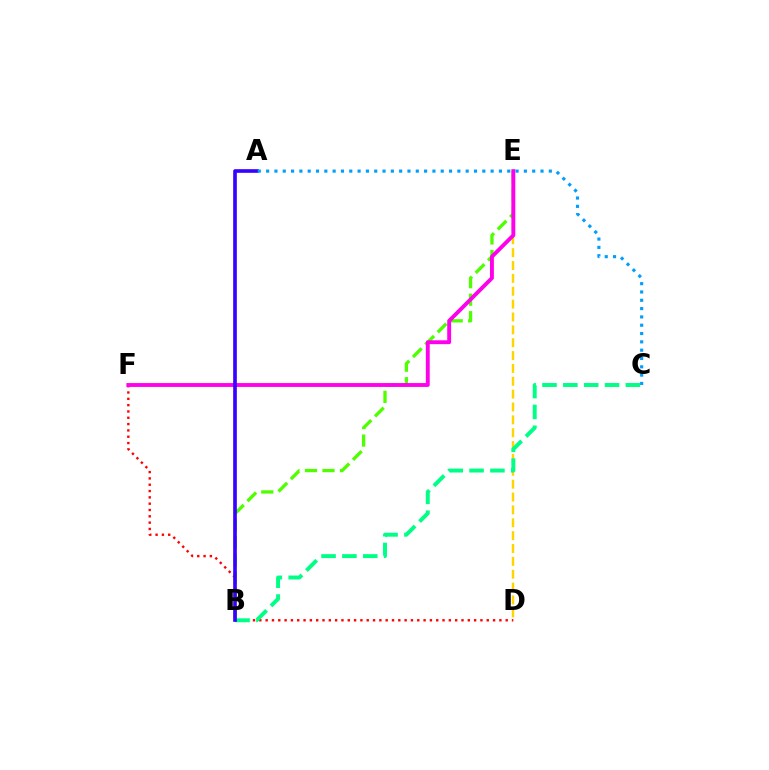{('D', 'E'): [{'color': '#ffd500', 'line_style': 'dashed', 'thickness': 1.75}], ('D', 'F'): [{'color': '#ff0000', 'line_style': 'dotted', 'thickness': 1.72}], ('B', 'C'): [{'color': '#00ff86', 'line_style': 'dashed', 'thickness': 2.83}], ('B', 'E'): [{'color': '#4fff00', 'line_style': 'dashed', 'thickness': 2.38}], ('E', 'F'): [{'color': '#ff00ed', 'line_style': 'solid', 'thickness': 2.79}], ('A', 'B'): [{'color': '#3700ff', 'line_style': 'solid', 'thickness': 2.62}], ('A', 'C'): [{'color': '#009eff', 'line_style': 'dotted', 'thickness': 2.26}]}